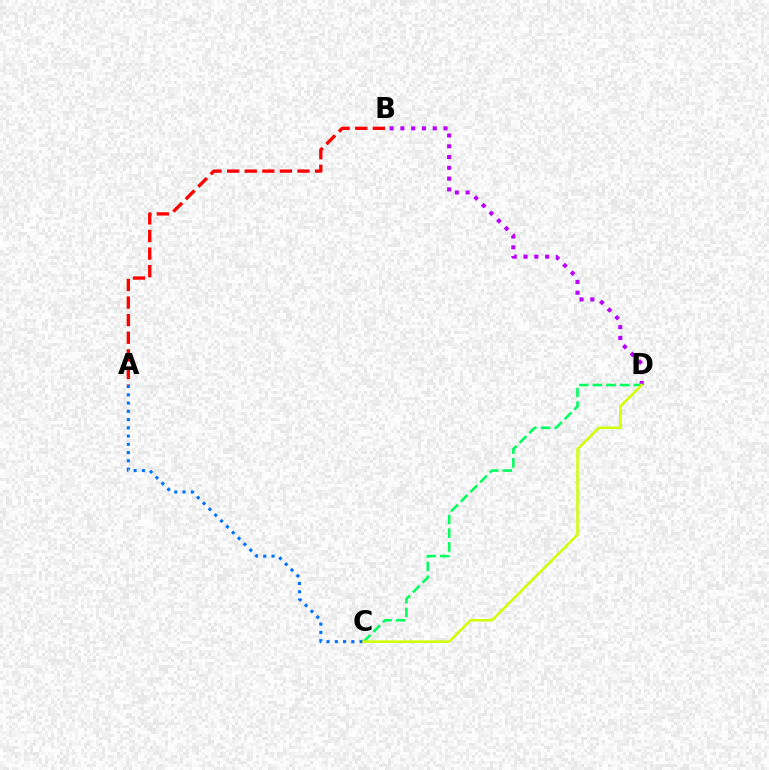{('B', 'D'): [{'color': '#b900ff', 'line_style': 'dotted', 'thickness': 2.93}], ('A', 'B'): [{'color': '#ff0000', 'line_style': 'dashed', 'thickness': 2.39}], ('A', 'C'): [{'color': '#0074ff', 'line_style': 'dotted', 'thickness': 2.24}], ('C', 'D'): [{'color': '#00ff5c', 'line_style': 'dashed', 'thickness': 1.86}, {'color': '#d1ff00', 'line_style': 'solid', 'thickness': 1.8}]}